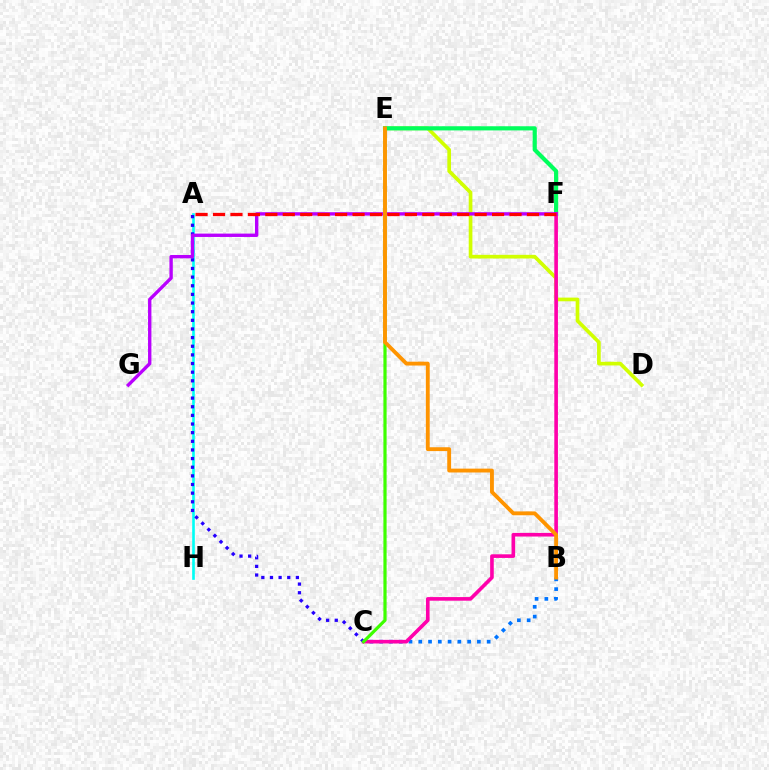{('B', 'C'): [{'color': '#0074ff', 'line_style': 'dotted', 'thickness': 2.65}], ('D', 'E'): [{'color': '#d1ff00', 'line_style': 'solid', 'thickness': 2.65}], ('E', 'F'): [{'color': '#00ff5c', 'line_style': 'solid', 'thickness': 2.99}], ('C', 'F'): [{'color': '#ff00ac', 'line_style': 'solid', 'thickness': 2.61}], ('A', 'H'): [{'color': '#00fff6', 'line_style': 'solid', 'thickness': 1.89}], ('A', 'C'): [{'color': '#2500ff', 'line_style': 'dotted', 'thickness': 2.35}], ('F', 'G'): [{'color': '#b900ff', 'line_style': 'solid', 'thickness': 2.42}], ('A', 'F'): [{'color': '#ff0000', 'line_style': 'dashed', 'thickness': 2.37}], ('C', 'E'): [{'color': '#3dff00', 'line_style': 'solid', 'thickness': 2.3}], ('B', 'E'): [{'color': '#ff9400', 'line_style': 'solid', 'thickness': 2.77}]}